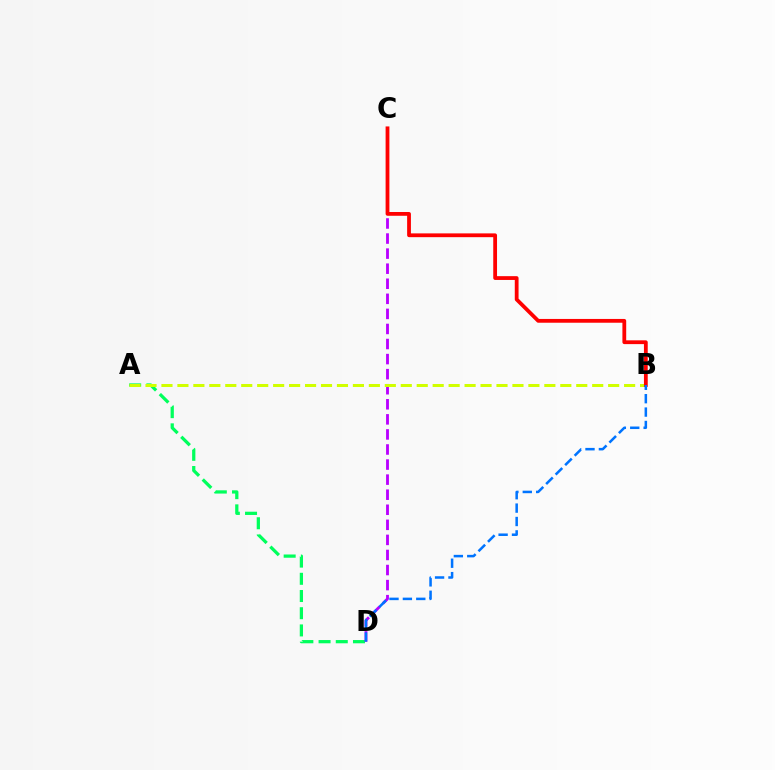{('A', 'D'): [{'color': '#00ff5c', 'line_style': 'dashed', 'thickness': 2.34}], ('C', 'D'): [{'color': '#b900ff', 'line_style': 'dashed', 'thickness': 2.05}], ('A', 'B'): [{'color': '#d1ff00', 'line_style': 'dashed', 'thickness': 2.17}], ('B', 'C'): [{'color': '#ff0000', 'line_style': 'solid', 'thickness': 2.73}], ('B', 'D'): [{'color': '#0074ff', 'line_style': 'dashed', 'thickness': 1.82}]}